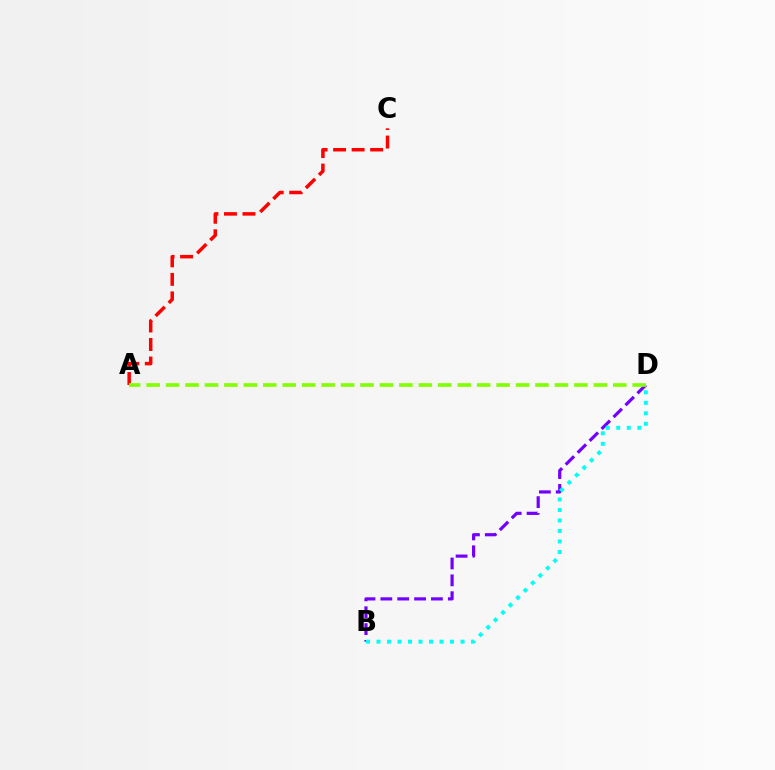{('A', 'C'): [{'color': '#ff0000', 'line_style': 'dashed', 'thickness': 2.52}], ('B', 'D'): [{'color': '#7200ff', 'line_style': 'dashed', 'thickness': 2.29}, {'color': '#00fff6', 'line_style': 'dotted', 'thickness': 2.85}], ('A', 'D'): [{'color': '#84ff00', 'line_style': 'dashed', 'thickness': 2.64}]}